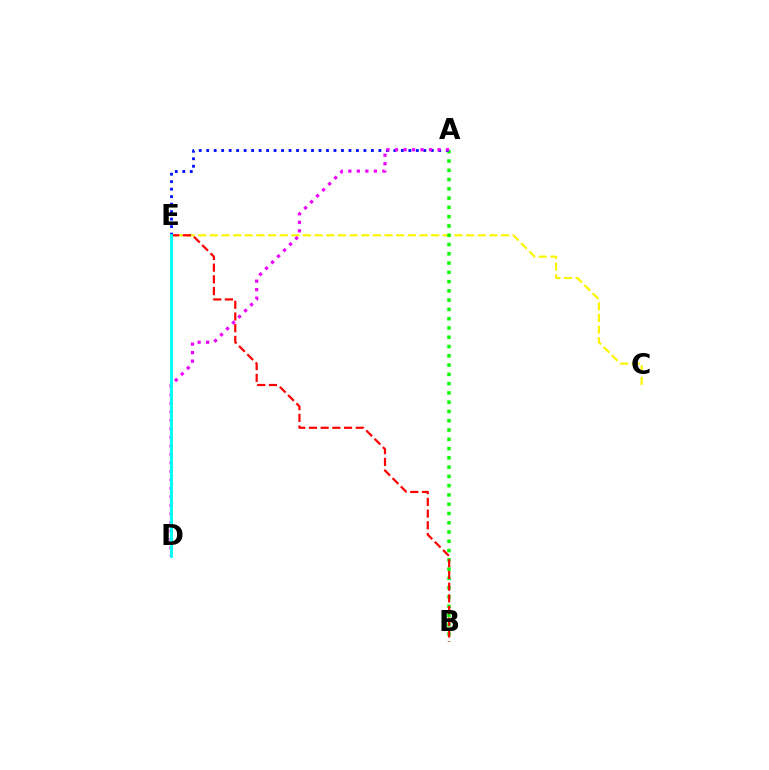{('C', 'E'): [{'color': '#fcf500', 'line_style': 'dashed', 'thickness': 1.58}], ('A', 'B'): [{'color': '#08ff00', 'line_style': 'dotted', 'thickness': 2.52}], ('A', 'E'): [{'color': '#0010ff', 'line_style': 'dotted', 'thickness': 2.03}], ('A', 'D'): [{'color': '#ee00ff', 'line_style': 'dotted', 'thickness': 2.31}], ('B', 'E'): [{'color': '#ff0000', 'line_style': 'dashed', 'thickness': 1.59}], ('D', 'E'): [{'color': '#00fff6', 'line_style': 'solid', 'thickness': 2.07}]}